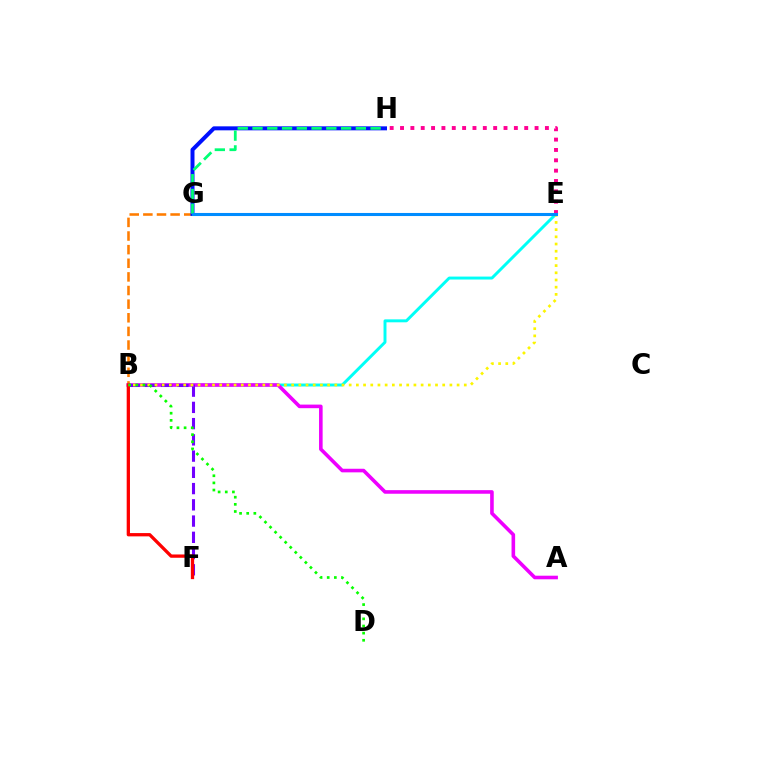{('G', 'H'): [{'color': '#84ff00', 'line_style': 'solid', 'thickness': 1.56}, {'color': '#0010ff', 'line_style': 'solid', 'thickness': 2.87}, {'color': '#00ff74', 'line_style': 'dashed', 'thickness': 2.01}], ('B', 'E'): [{'color': '#00fff6', 'line_style': 'solid', 'thickness': 2.12}, {'color': '#fcf500', 'line_style': 'dotted', 'thickness': 1.95}], ('B', 'G'): [{'color': '#ff7c00', 'line_style': 'dashed', 'thickness': 1.85}], ('A', 'B'): [{'color': '#ee00ff', 'line_style': 'solid', 'thickness': 2.59}], ('B', 'F'): [{'color': '#7200ff', 'line_style': 'dashed', 'thickness': 2.21}, {'color': '#ff0000', 'line_style': 'solid', 'thickness': 2.37}], ('E', 'H'): [{'color': '#ff0094', 'line_style': 'dotted', 'thickness': 2.81}], ('B', 'D'): [{'color': '#08ff00', 'line_style': 'dotted', 'thickness': 1.94}], ('E', 'G'): [{'color': '#008cff', 'line_style': 'solid', 'thickness': 2.21}]}